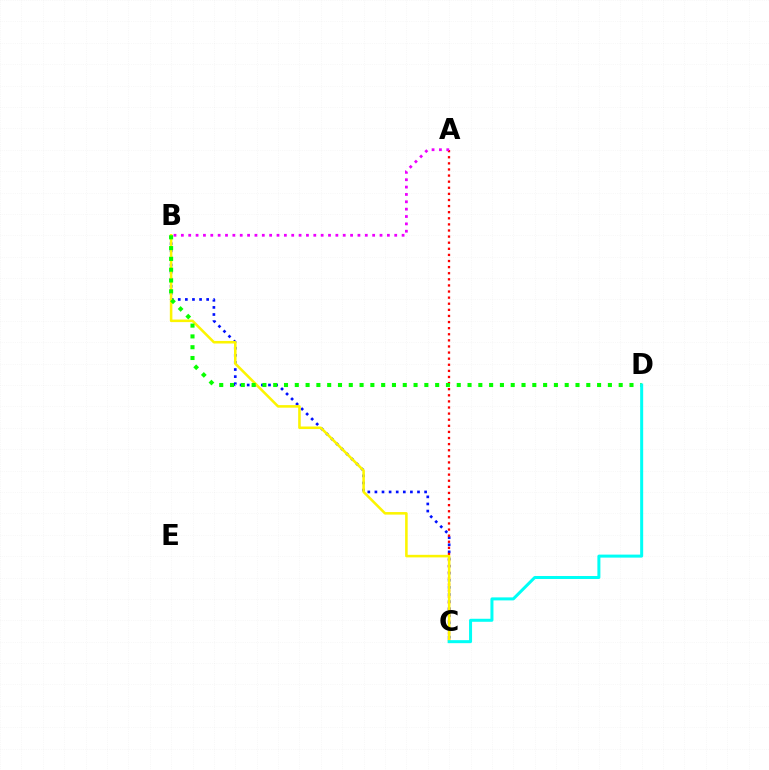{('B', 'C'): [{'color': '#0010ff', 'line_style': 'dotted', 'thickness': 1.93}, {'color': '#fcf500', 'line_style': 'solid', 'thickness': 1.84}], ('A', 'C'): [{'color': '#ff0000', 'line_style': 'dotted', 'thickness': 1.66}], ('B', 'D'): [{'color': '#08ff00', 'line_style': 'dotted', 'thickness': 2.93}], ('C', 'D'): [{'color': '#00fff6', 'line_style': 'solid', 'thickness': 2.17}], ('A', 'B'): [{'color': '#ee00ff', 'line_style': 'dotted', 'thickness': 2.0}]}